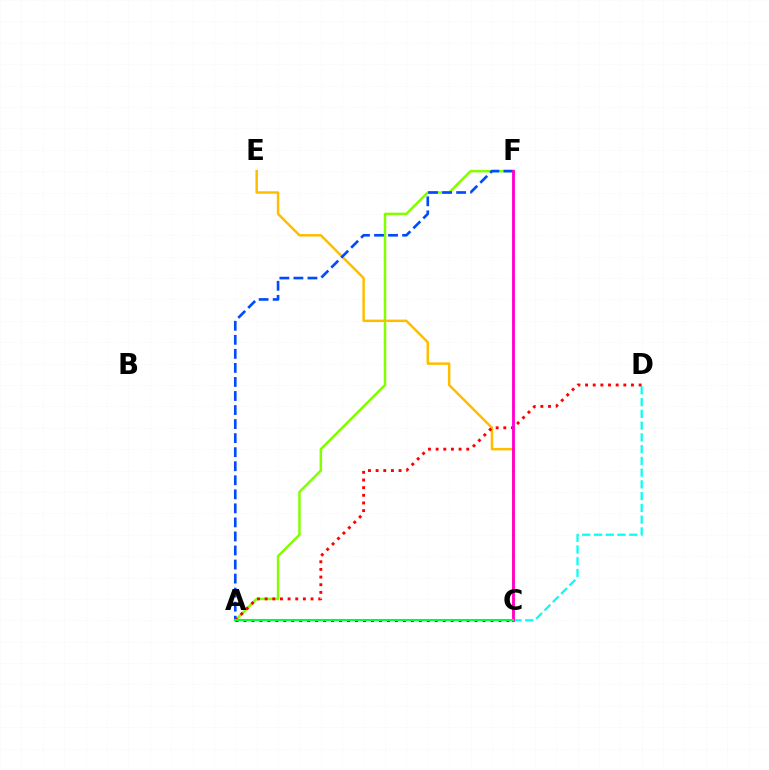{('A', 'F'): [{'color': '#84ff00', 'line_style': 'solid', 'thickness': 1.8}, {'color': '#004bff', 'line_style': 'dashed', 'thickness': 1.91}], ('A', 'C'): [{'color': '#7200ff', 'line_style': 'dotted', 'thickness': 2.17}, {'color': '#00ff39', 'line_style': 'solid', 'thickness': 1.51}], ('C', 'E'): [{'color': '#ffbd00', 'line_style': 'solid', 'thickness': 1.79}], ('C', 'D'): [{'color': '#00fff6', 'line_style': 'dashed', 'thickness': 1.6}], ('A', 'D'): [{'color': '#ff0000', 'line_style': 'dotted', 'thickness': 2.08}], ('C', 'F'): [{'color': '#ff00cf', 'line_style': 'solid', 'thickness': 2.05}]}